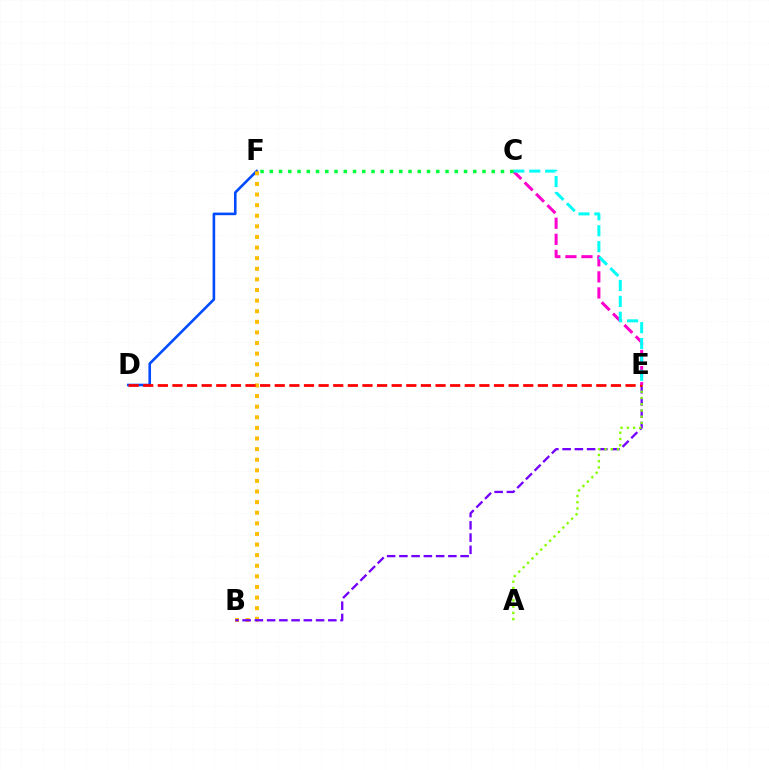{('D', 'F'): [{'color': '#004bff', 'line_style': 'solid', 'thickness': 1.87}], ('B', 'F'): [{'color': '#ffbd00', 'line_style': 'dotted', 'thickness': 2.88}], ('B', 'E'): [{'color': '#7200ff', 'line_style': 'dashed', 'thickness': 1.66}], ('A', 'E'): [{'color': '#84ff00', 'line_style': 'dotted', 'thickness': 1.69}], ('D', 'E'): [{'color': '#ff0000', 'line_style': 'dashed', 'thickness': 1.99}], ('C', 'E'): [{'color': '#ff00cf', 'line_style': 'dashed', 'thickness': 2.18}, {'color': '#00fff6', 'line_style': 'dashed', 'thickness': 2.16}], ('C', 'F'): [{'color': '#00ff39', 'line_style': 'dotted', 'thickness': 2.51}]}